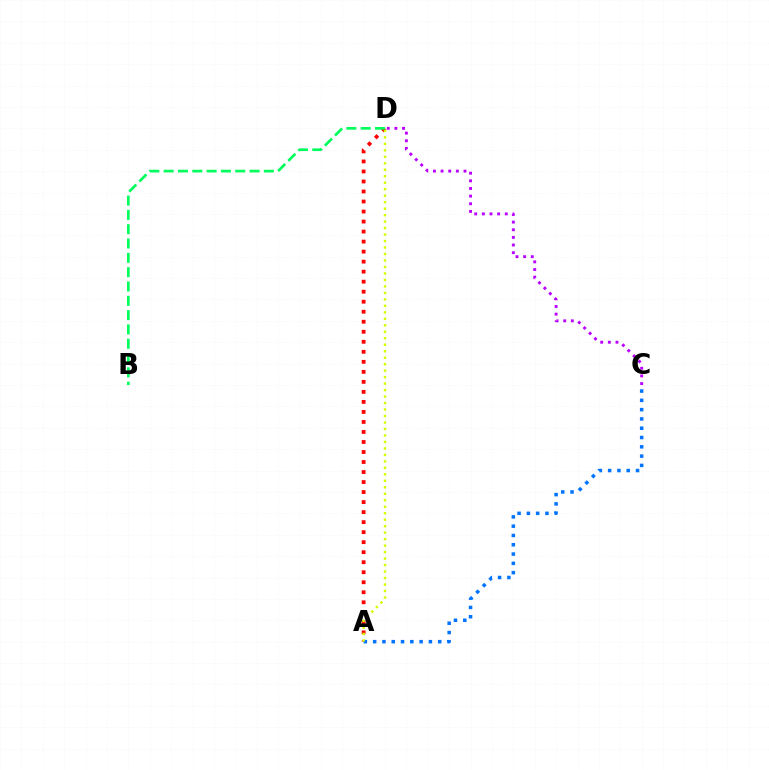{('A', 'D'): [{'color': '#ff0000', 'line_style': 'dotted', 'thickness': 2.72}, {'color': '#d1ff00', 'line_style': 'dotted', 'thickness': 1.76}], ('C', 'D'): [{'color': '#b900ff', 'line_style': 'dotted', 'thickness': 2.08}], ('A', 'C'): [{'color': '#0074ff', 'line_style': 'dotted', 'thickness': 2.53}], ('B', 'D'): [{'color': '#00ff5c', 'line_style': 'dashed', 'thickness': 1.94}]}